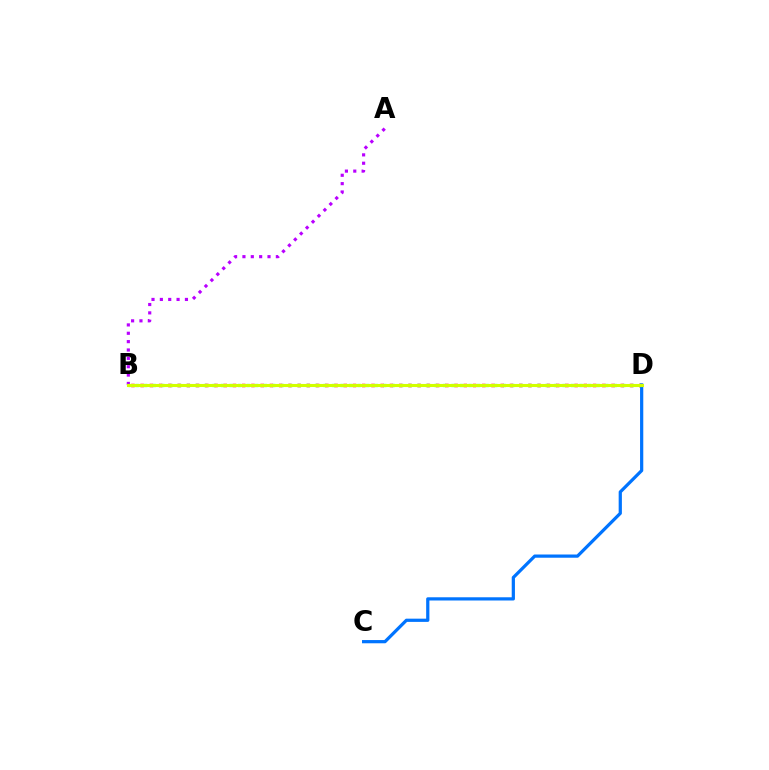{('A', 'B'): [{'color': '#b900ff', 'line_style': 'dotted', 'thickness': 2.27}], ('B', 'D'): [{'color': '#ff0000', 'line_style': 'dotted', 'thickness': 2.51}, {'color': '#00ff5c', 'line_style': 'dotted', 'thickness': 2.32}, {'color': '#d1ff00', 'line_style': 'solid', 'thickness': 2.22}], ('C', 'D'): [{'color': '#0074ff', 'line_style': 'solid', 'thickness': 2.32}]}